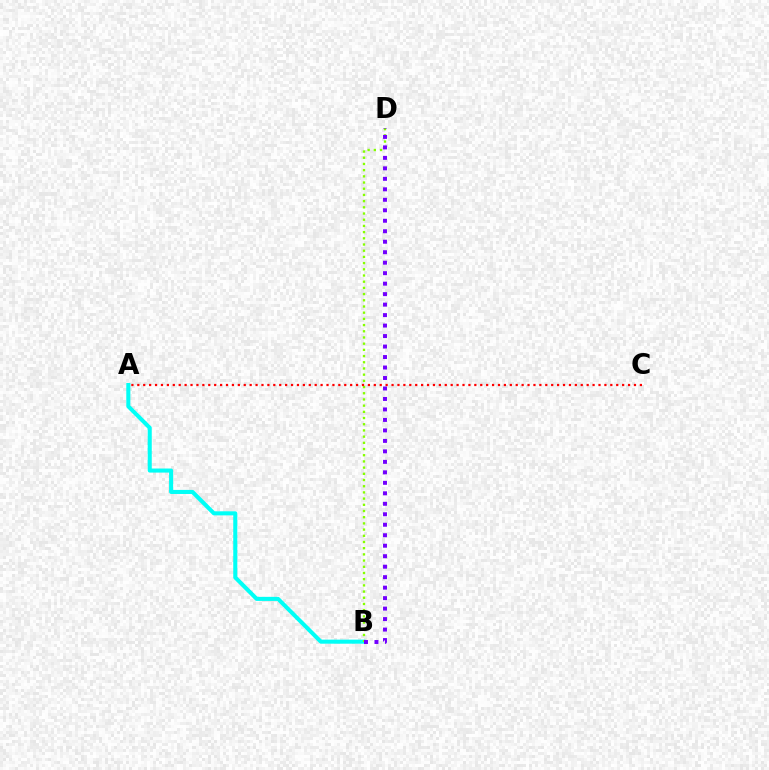{('A', 'B'): [{'color': '#00fff6', 'line_style': 'solid', 'thickness': 2.92}], ('B', 'D'): [{'color': '#84ff00', 'line_style': 'dotted', 'thickness': 1.68}, {'color': '#7200ff', 'line_style': 'dotted', 'thickness': 2.85}], ('A', 'C'): [{'color': '#ff0000', 'line_style': 'dotted', 'thickness': 1.61}]}